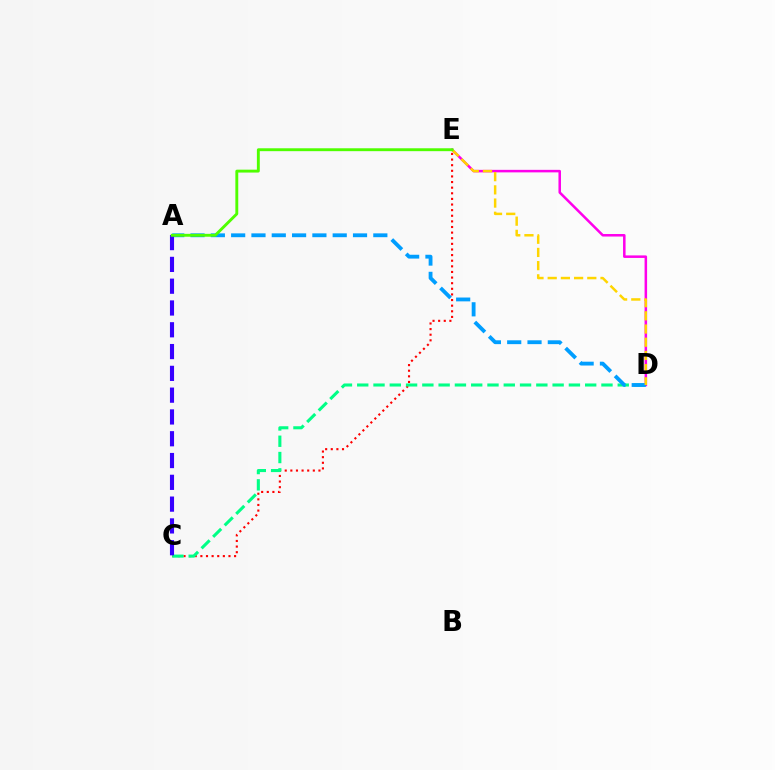{('C', 'E'): [{'color': '#ff0000', 'line_style': 'dotted', 'thickness': 1.53}], ('C', 'D'): [{'color': '#00ff86', 'line_style': 'dashed', 'thickness': 2.21}], ('D', 'E'): [{'color': '#ff00ed', 'line_style': 'solid', 'thickness': 1.82}, {'color': '#ffd500', 'line_style': 'dashed', 'thickness': 1.79}], ('A', 'D'): [{'color': '#009eff', 'line_style': 'dashed', 'thickness': 2.76}], ('A', 'C'): [{'color': '#3700ff', 'line_style': 'dashed', 'thickness': 2.96}], ('A', 'E'): [{'color': '#4fff00', 'line_style': 'solid', 'thickness': 2.08}]}